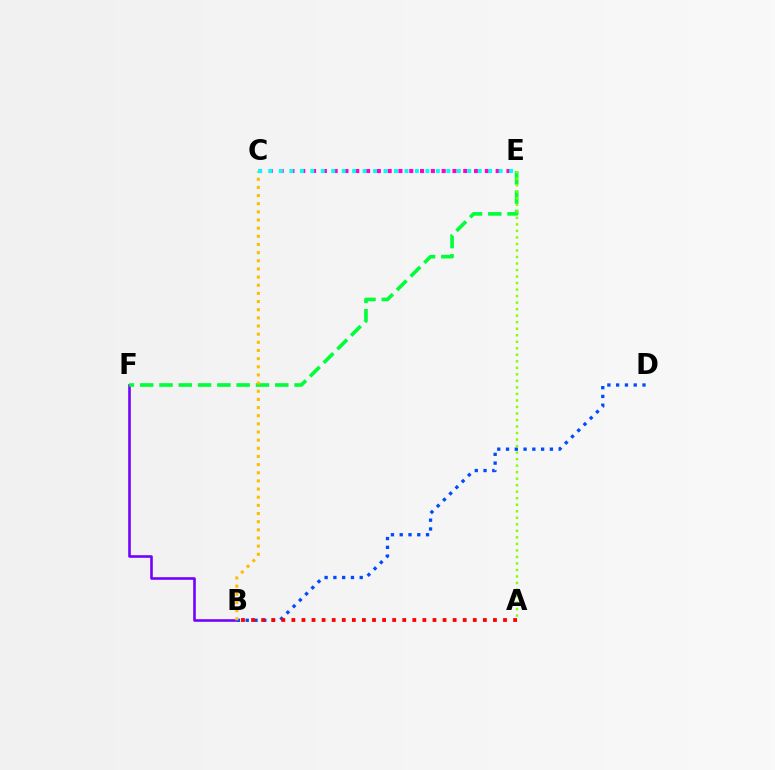{('B', 'F'): [{'color': '#7200ff', 'line_style': 'solid', 'thickness': 1.86}], ('B', 'D'): [{'color': '#004bff', 'line_style': 'dotted', 'thickness': 2.38}], ('E', 'F'): [{'color': '#00ff39', 'line_style': 'dashed', 'thickness': 2.62}], ('A', 'E'): [{'color': '#84ff00', 'line_style': 'dotted', 'thickness': 1.77}], ('C', 'E'): [{'color': '#ff00cf', 'line_style': 'dotted', 'thickness': 2.93}, {'color': '#00fff6', 'line_style': 'dotted', 'thickness': 2.84}], ('B', 'C'): [{'color': '#ffbd00', 'line_style': 'dotted', 'thickness': 2.22}], ('A', 'B'): [{'color': '#ff0000', 'line_style': 'dotted', 'thickness': 2.74}]}